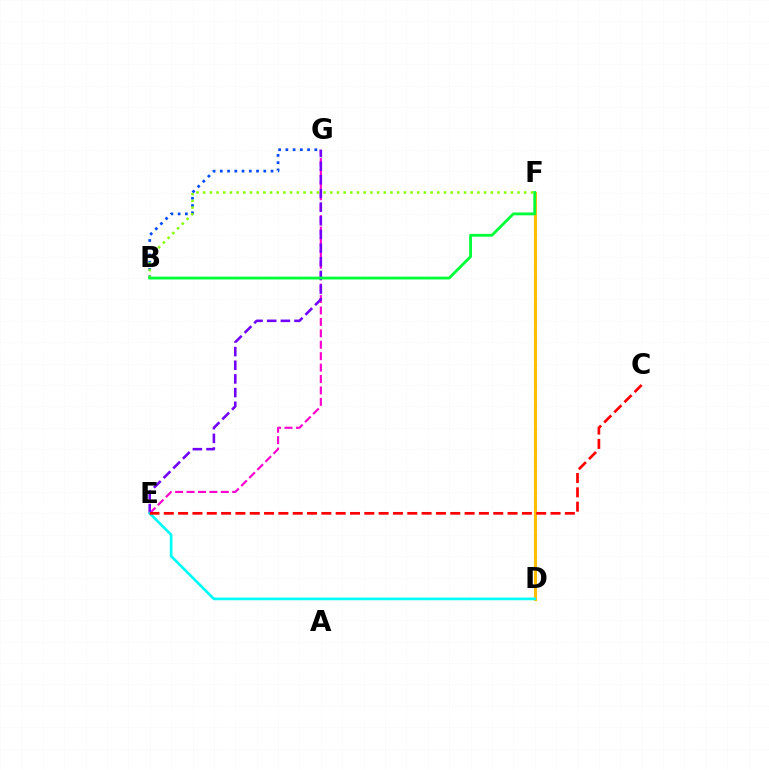{('E', 'G'): [{'color': '#ff00cf', 'line_style': 'dashed', 'thickness': 1.55}, {'color': '#7200ff', 'line_style': 'dashed', 'thickness': 1.86}], ('B', 'G'): [{'color': '#004bff', 'line_style': 'dotted', 'thickness': 1.97}], ('D', 'F'): [{'color': '#ffbd00', 'line_style': 'solid', 'thickness': 2.24}], ('D', 'E'): [{'color': '#00fff6', 'line_style': 'solid', 'thickness': 1.94}], ('B', 'F'): [{'color': '#84ff00', 'line_style': 'dotted', 'thickness': 1.82}, {'color': '#00ff39', 'line_style': 'solid', 'thickness': 2.03}], ('C', 'E'): [{'color': '#ff0000', 'line_style': 'dashed', 'thickness': 1.95}]}